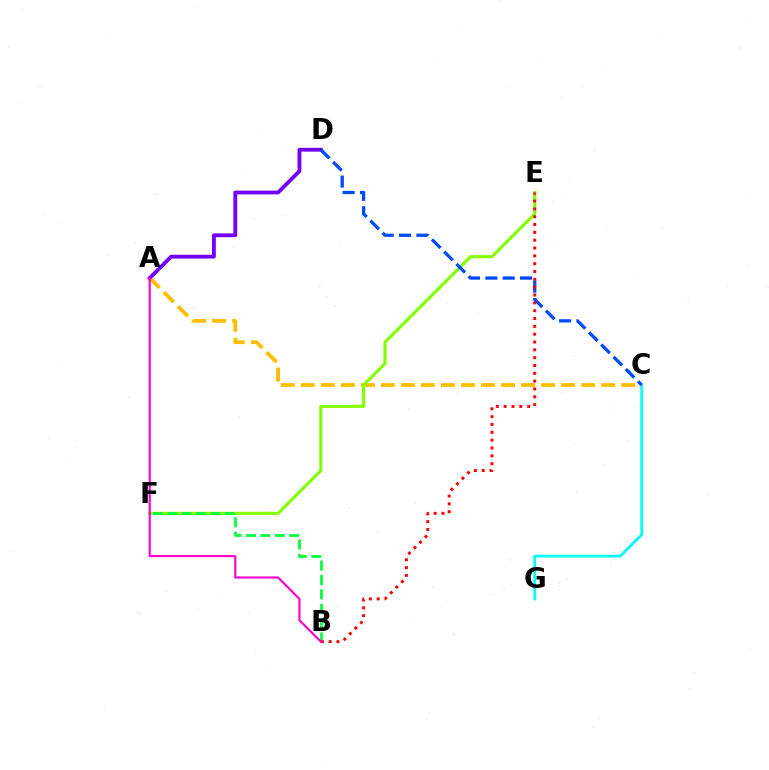{('C', 'G'): [{'color': '#00fff6', 'line_style': 'solid', 'thickness': 1.99}], ('A', 'C'): [{'color': '#ffbd00', 'line_style': 'dashed', 'thickness': 2.72}], ('A', 'D'): [{'color': '#7200ff', 'line_style': 'solid', 'thickness': 2.75}], ('E', 'F'): [{'color': '#84ff00', 'line_style': 'solid', 'thickness': 2.25}], ('C', 'D'): [{'color': '#004bff', 'line_style': 'dashed', 'thickness': 2.35}], ('B', 'F'): [{'color': '#00ff39', 'line_style': 'dashed', 'thickness': 1.95}], ('B', 'E'): [{'color': '#ff0000', 'line_style': 'dotted', 'thickness': 2.13}], ('A', 'B'): [{'color': '#ff00cf', 'line_style': 'solid', 'thickness': 1.55}]}